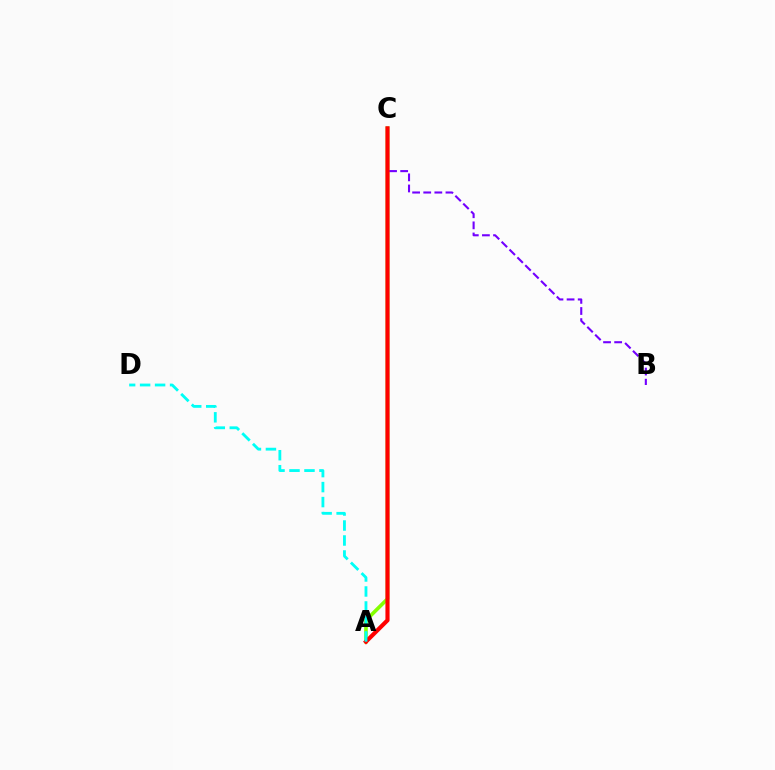{('A', 'C'): [{'color': '#84ff00', 'line_style': 'solid', 'thickness': 2.62}, {'color': '#ff0000', 'line_style': 'solid', 'thickness': 2.98}], ('B', 'C'): [{'color': '#7200ff', 'line_style': 'dashed', 'thickness': 1.51}], ('A', 'D'): [{'color': '#00fff6', 'line_style': 'dashed', 'thickness': 2.04}]}